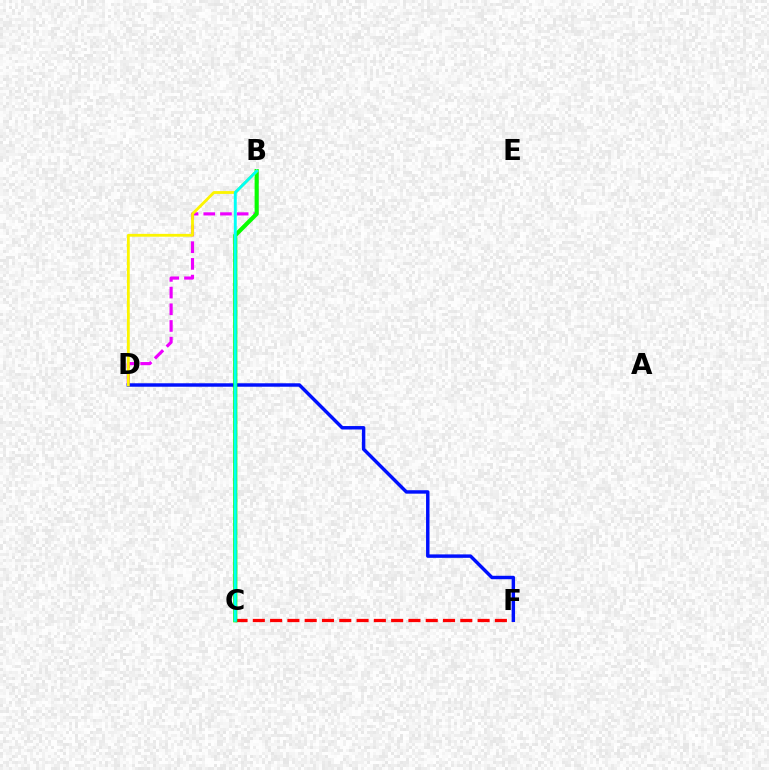{('C', 'F'): [{'color': '#ff0000', 'line_style': 'dashed', 'thickness': 2.35}], ('B', 'D'): [{'color': '#ee00ff', 'line_style': 'dashed', 'thickness': 2.27}, {'color': '#fcf500', 'line_style': 'solid', 'thickness': 2.03}], ('D', 'F'): [{'color': '#0010ff', 'line_style': 'solid', 'thickness': 2.48}], ('B', 'C'): [{'color': '#08ff00', 'line_style': 'solid', 'thickness': 2.97}, {'color': '#00fff6', 'line_style': 'solid', 'thickness': 2.1}]}